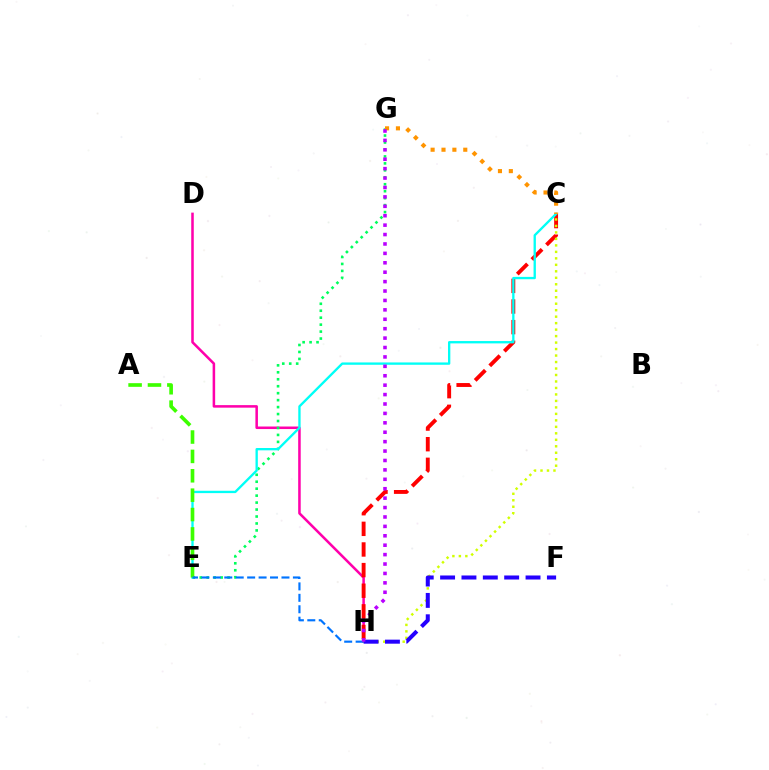{('D', 'H'): [{'color': '#ff00ac', 'line_style': 'solid', 'thickness': 1.83}], ('E', 'G'): [{'color': '#00ff5c', 'line_style': 'dotted', 'thickness': 1.89}], ('C', 'H'): [{'color': '#ff0000', 'line_style': 'dashed', 'thickness': 2.8}, {'color': '#d1ff00', 'line_style': 'dotted', 'thickness': 1.76}], ('F', 'H'): [{'color': '#2500ff', 'line_style': 'dashed', 'thickness': 2.9}], ('C', 'E'): [{'color': '#00fff6', 'line_style': 'solid', 'thickness': 1.68}], ('C', 'G'): [{'color': '#ff9400', 'line_style': 'dotted', 'thickness': 2.96}], ('A', 'E'): [{'color': '#3dff00', 'line_style': 'dashed', 'thickness': 2.63}], ('E', 'H'): [{'color': '#0074ff', 'line_style': 'dashed', 'thickness': 1.55}], ('G', 'H'): [{'color': '#b900ff', 'line_style': 'dotted', 'thickness': 2.56}]}